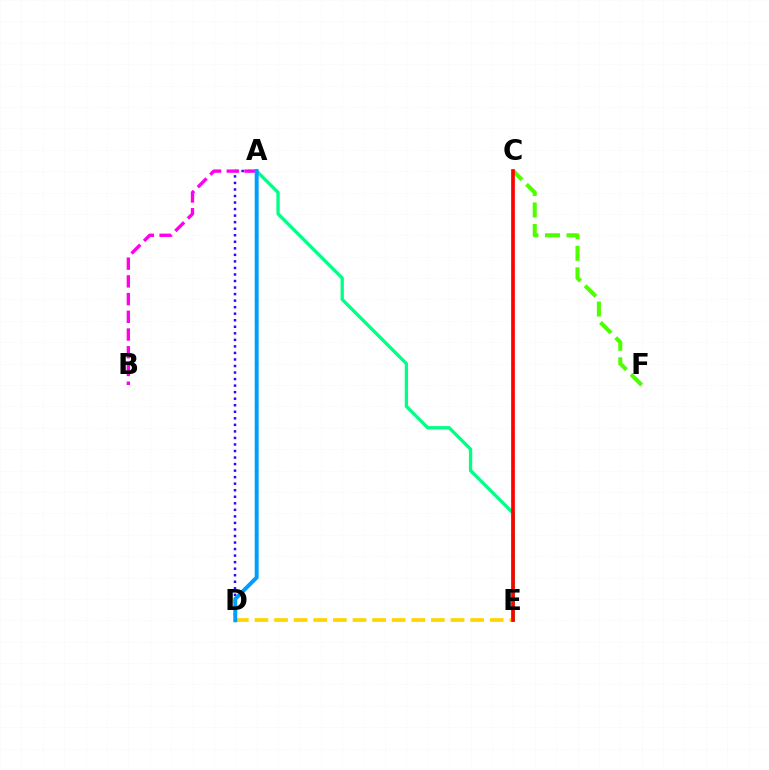{('A', 'E'): [{'color': '#00ff86', 'line_style': 'solid', 'thickness': 2.38}], ('A', 'D'): [{'color': '#3700ff', 'line_style': 'dotted', 'thickness': 1.78}, {'color': '#009eff', 'line_style': 'solid', 'thickness': 2.85}], ('A', 'B'): [{'color': '#ff00ed', 'line_style': 'dashed', 'thickness': 2.41}], ('C', 'F'): [{'color': '#4fff00', 'line_style': 'dashed', 'thickness': 2.93}], ('D', 'E'): [{'color': '#ffd500', 'line_style': 'dashed', 'thickness': 2.66}], ('C', 'E'): [{'color': '#ff0000', 'line_style': 'solid', 'thickness': 2.66}]}